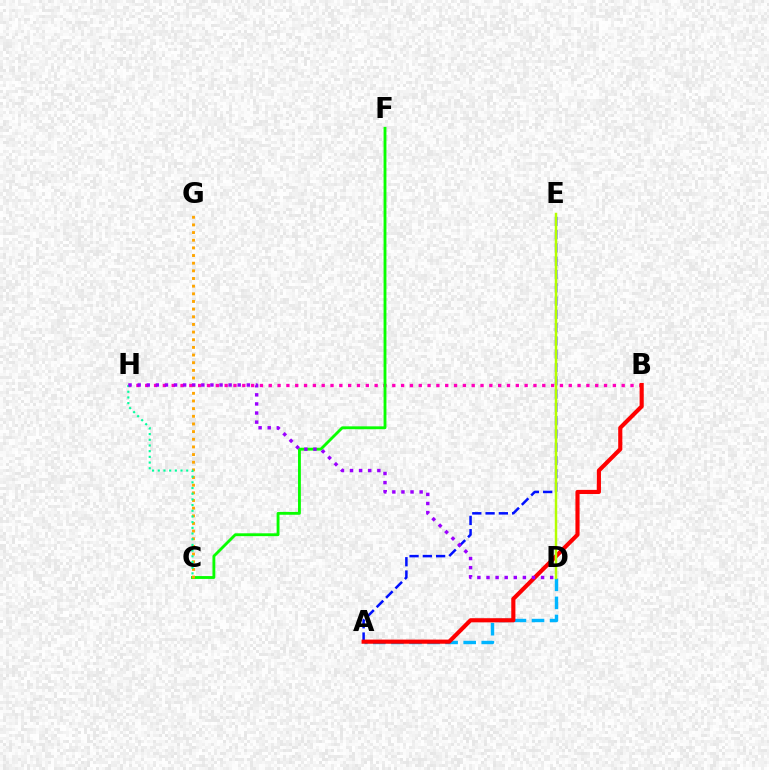{('B', 'H'): [{'color': '#ff00bd', 'line_style': 'dotted', 'thickness': 2.4}], ('A', 'D'): [{'color': '#00b5ff', 'line_style': 'dashed', 'thickness': 2.45}], ('C', 'F'): [{'color': '#08ff00', 'line_style': 'solid', 'thickness': 2.05}], ('C', 'G'): [{'color': '#ffa500', 'line_style': 'dotted', 'thickness': 2.08}], ('A', 'E'): [{'color': '#0010ff', 'line_style': 'dashed', 'thickness': 1.8}], ('C', 'H'): [{'color': '#00ff9d', 'line_style': 'dotted', 'thickness': 1.55}], ('A', 'B'): [{'color': '#ff0000', 'line_style': 'solid', 'thickness': 2.98}], ('D', 'E'): [{'color': '#b3ff00', 'line_style': 'solid', 'thickness': 1.76}], ('D', 'H'): [{'color': '#9b00ff', 'line_style': 'dotted', 'thickness': 2.47}]}